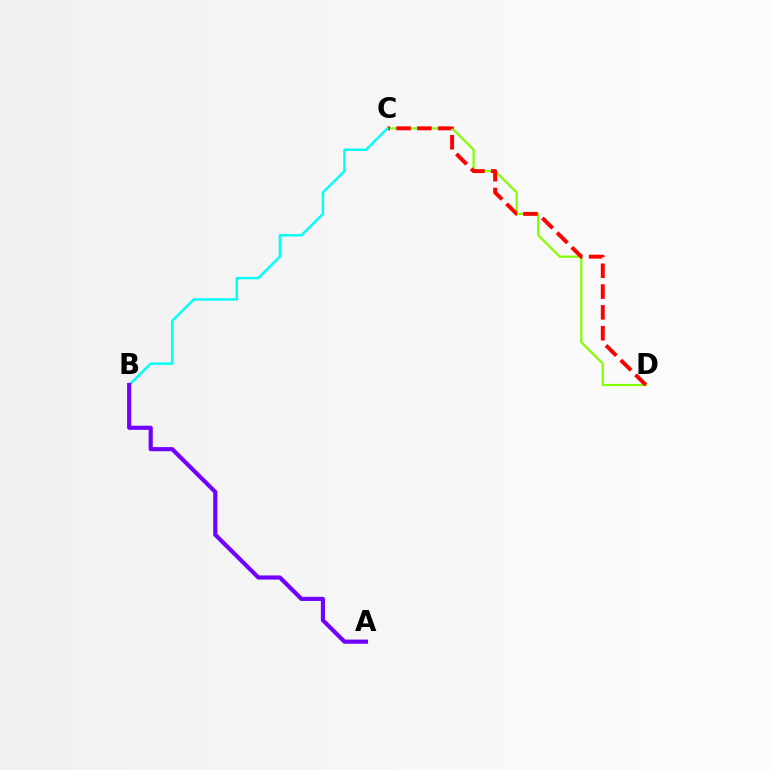{('C', 'D'): [{'color': '#84ff00', 'line_style': 'solid', 'thickness': 1.6}, {'color': '#ff0000', 'line_style': 'dashed', 'thickness': 2.83}], ('B', 'C'): [{'color': '#00fff6', 'line_style': 'solid', 'thickness': 1.75}], ('A', 'B'): [{'color': '#7200ff', 'line_style': 'solid', 'thickness': 2.98}]}